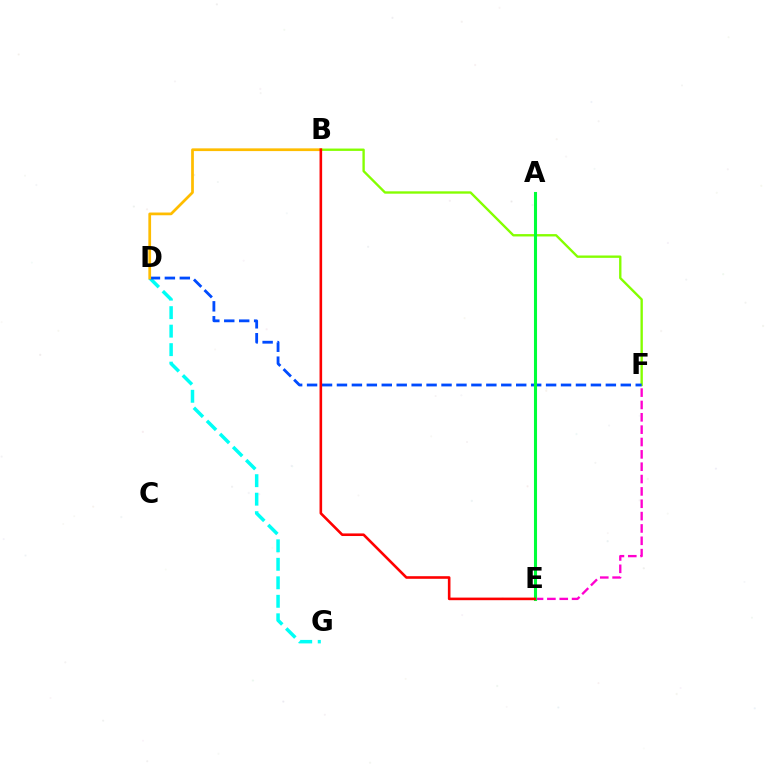{('D', 'G'): [{'color': '#00fff6', 'line_style': 'dashed', 'thickness': 2.51}], ('A', 'E'): [{'color': '#7200ff', 'line_style': 'dotted', 'thickness': 1.82}, {'color': '#00ff39', 'line_style': 'solid', 'thickness': 2.21}], ('B', 'F'): [{'color': '#84ff00', 'line_style': 'solid', 'thickness': 1.7}], ('D', 'F'): [{'color': '#004bff', 'line_style': 'dashed', 'thickness': 2.03}], ('E', 'F'): [{'color': '#ff00cf', 'line_style': 'dashed', 'thickness': 1.68}], ('B', 'D'): [{'color': '#ffbd00', 'line_style': 'solid', 'thickness': 1.97}], ('B', 'E'): [{'color': '#ff0000', 'line_style': 'solid', 'thickness': 1.87}]}